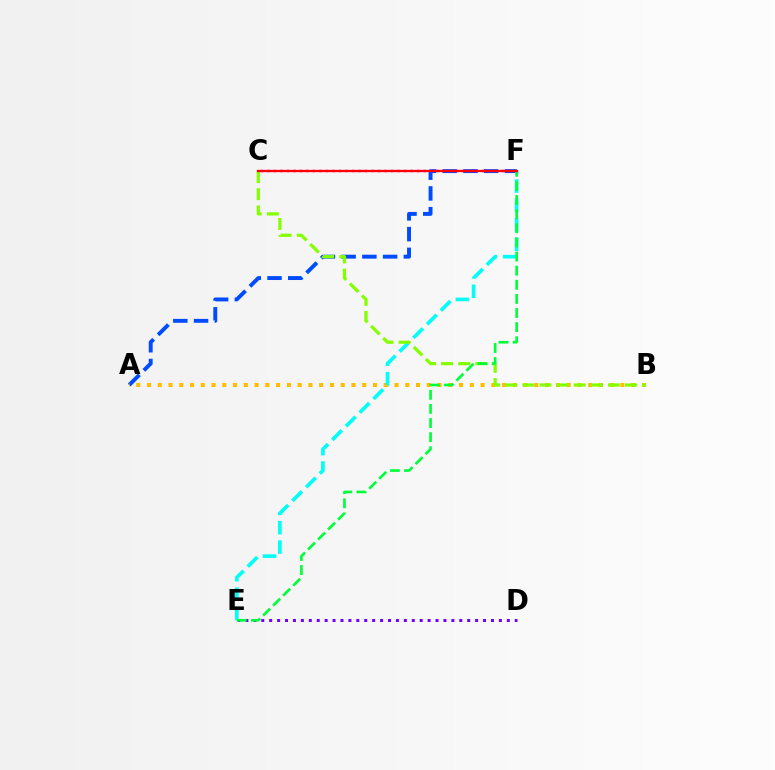{('D', 'E'): [{'color': '#7200ff', 'line_style': 'dotted', 'thickness': 2.15}], ('A', 'F'): [{'color': '#004bff', 'line_style': 'dashed', 'thickness': 2.82}], ('A', 'B'): [{'color': '#ffbd00', 'line_style': 'dotted', 'thickness': 2.92}], ('E', 'F'): [{'color': '#00fff6', 'line_style': 'dashed', 'thickness': 2.63}, {'color': '#00ff39', 'line_style': 'dashed', 'thickness': 1.92}], ('B', 'C'): [{'color': '#84ff00', 'line_style': 'dashed', 'thickness': 2.32}], ('C', 'F'): [{'color': '#ff00cf', 'line_style': 'dotted', 'thickness': 1.77}, {'color': '#ff0000', 'line_style': 'solid', 'thickness': 1.66}]}